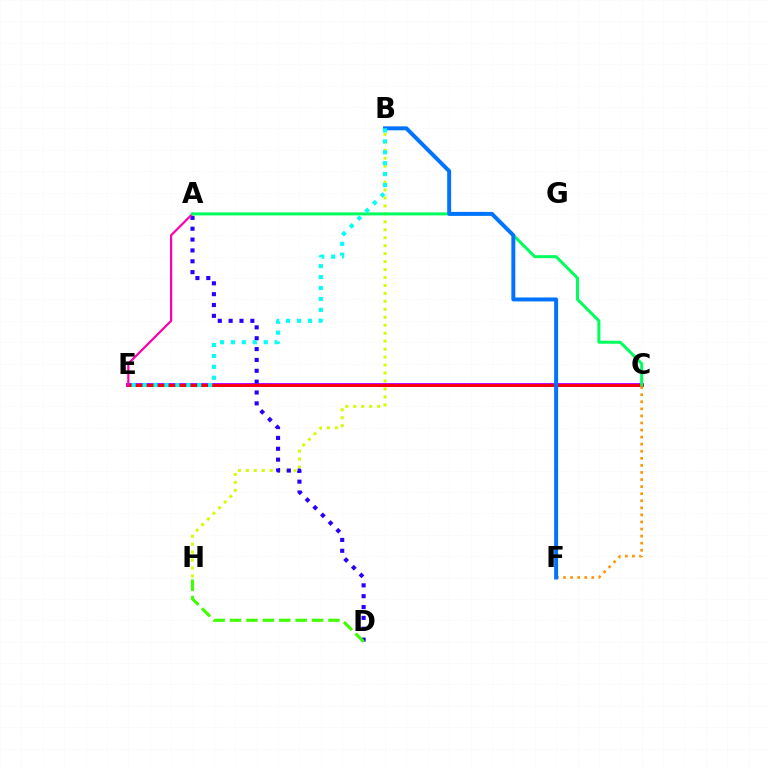{('B', 'H'): [{'color': '#d1ff00', 'line_style': 'dotted', 'thickness': 2.16}], ('C', 'E'): [{'color': '#b900ff', 'line_style': 'solid', 'thickness': 2.79}, {'color': '#ff0000', 'line_style': 'solid', 'thickness': 2.03}], ('A', 'D'): [{'color': '#2500ff', 'line_style': 'dotted', 'thickness': 2.95}], ('A', 'E'): [{'color': '#ff00ac', 'line_style': 'solid', 'thickness': 1.6}], ('C', 'F'): [{'color': '#ff9400', 'line_style': 'dotted', 'thickness': 1.92}], ('D', 'H'): [{'color': '#3dff00', 'line_style': 'dashed', 'thickness': 2.23}], ('A', 'C'): [{'color': '#00ff5c', 'line_style': 'solid', 'thickness': 2.17}], ('B', 'F'): [{'color': '#0074ff', 'line_style': 'solid', 'thickness': 2.85}], ('B', 'E'): [{'color': '#00fff6', 'line_style': 'dotted', 'thickness': 2.97}]}